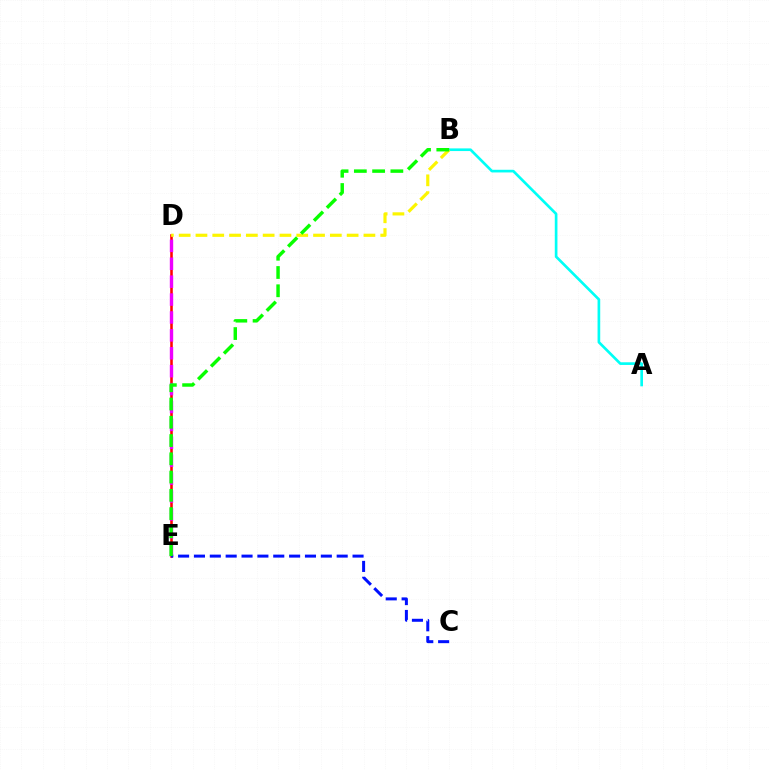{('D', 'E'): [{'color': '#ff0000', 'line_style': 'solid', 'thickness': 1.85}, {'color': '#ee00ff', 'line_style': 'dashed', 'thickness': 2.43}], ('A', 'B'): [{'color': '#00fff6', 'line_style': 'solid', 'thickness': 1.92}], ('B', 'D'): [{'color': '#fcf500', 'line_style': 'dashed', 'thickness': 2.28}], ('C', 'E'): [{'color': '#0010ff', 'line_style': 'dashed', 'thickness': 2.15}], ('B', 'E'): [{'color': '#08ff00', 'line_style': 'dashed', 'thickness': 2.48}]}